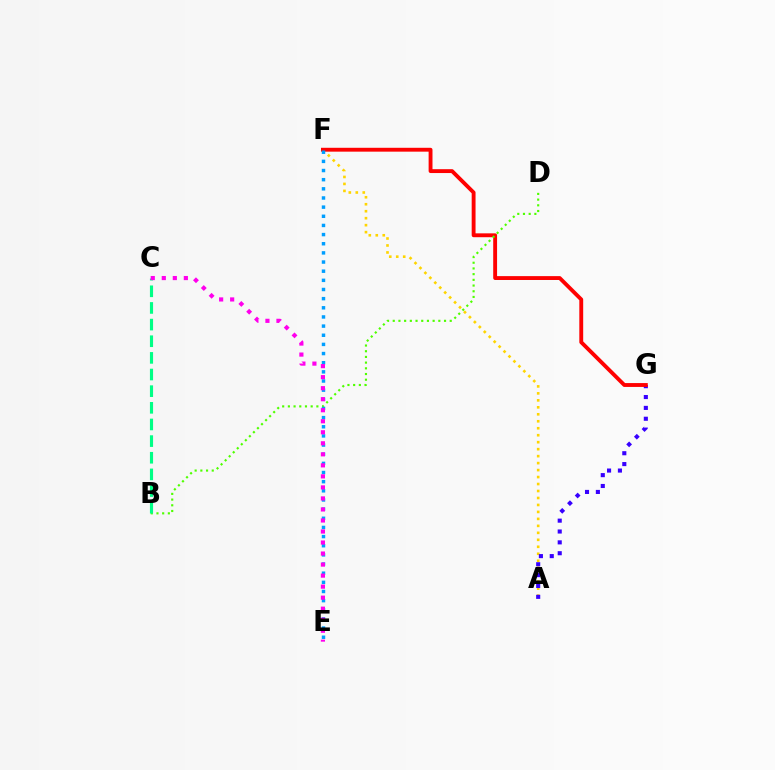{('A', 'F'): [{'color': '#ffd500', 'line_style': 'dotted', 'thickness': 1.89}], ('A', 'G'): [{'color': '#3700ff', 'line_style': 'dotted', 'thickness': 2.95}], ('F', 'G'): [{'color': '#ff0000', 'line_style': 'solid', 'thickness': 2.78}], ('B', 'D'): [{'color': '#4fff00', 'line_style': 'dotted', 'thickness': 1.55}], ('E', 'F'): [{'color': '#009eff', 'line_style': 'dotted', 'thickness': 2.49}], ('B', 'C'): [{'color': '#00ff86', 'line_style': 'dashed', 'thickness': 2.26}], ('C', 'E'): [{'color': '#ff00ed', 'line_style': 'dotted', 'thickness': 3.0}]}